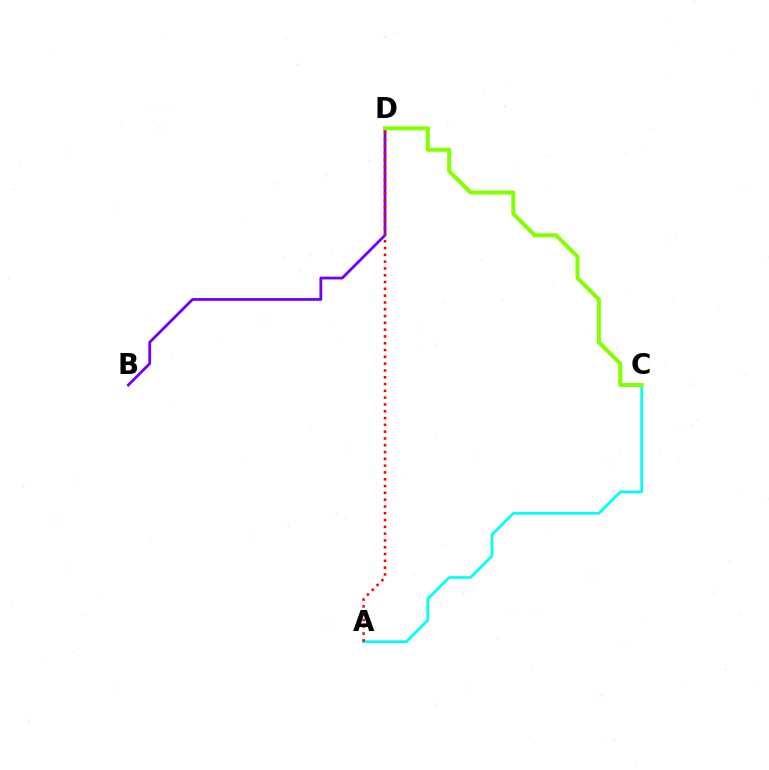{('B', 'D'): [{'color': '#7200ff', 'line_style': 'solid', 'thickness': 2.0}], ('A', 'C'): [{'color': '#00fff6', 'line_style': 'solid', 'thickness': 1.95}], ('C', 'D'): [{'color': '#84ff00', 'line_style': 'solid', 'thickness': 2.89}], ('A', 'D'): [{'color': '#ff0000', 'line_style': 'dotted', 'thickness': 1.85}]}